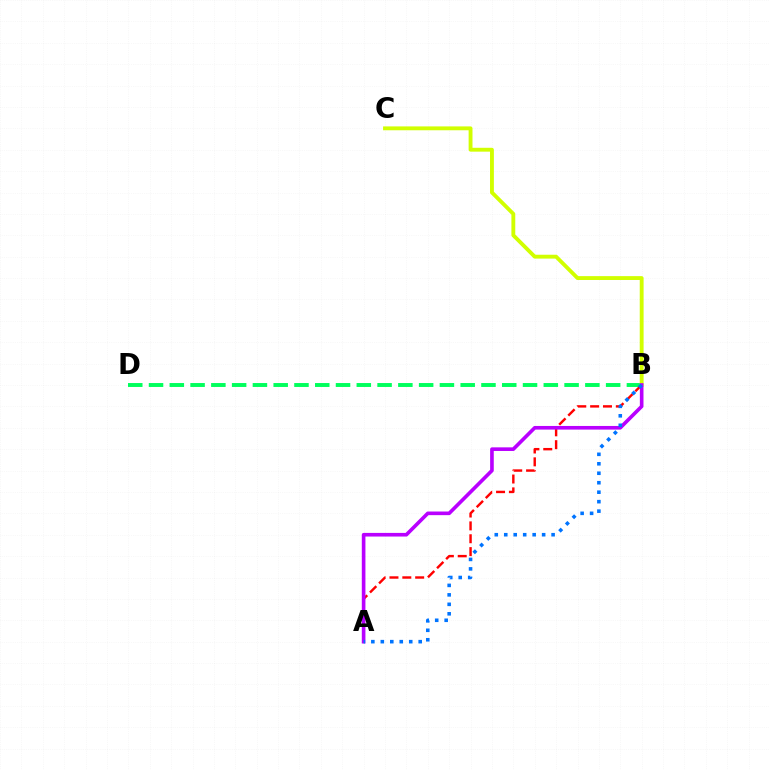{('B', 'D'): [{'color': '#00ff5c', 'line_style': 'dashed', 'thickness': 2.82}], ('A', 'B'): [{'color': '#ff0000', 'line_style': 'dashed', 'thickness': 1.75}, {'color': '#b900ff', 'line_style': 'solid', 'thickness': 2.62}, {'color': '#0074ff', 'line_style': 'dotted', 'thickness': 2.57}], ('B', 'C'): [{'color': '#d1ff00', 'line_style': 'solid', 'thickness': 2.78}]}